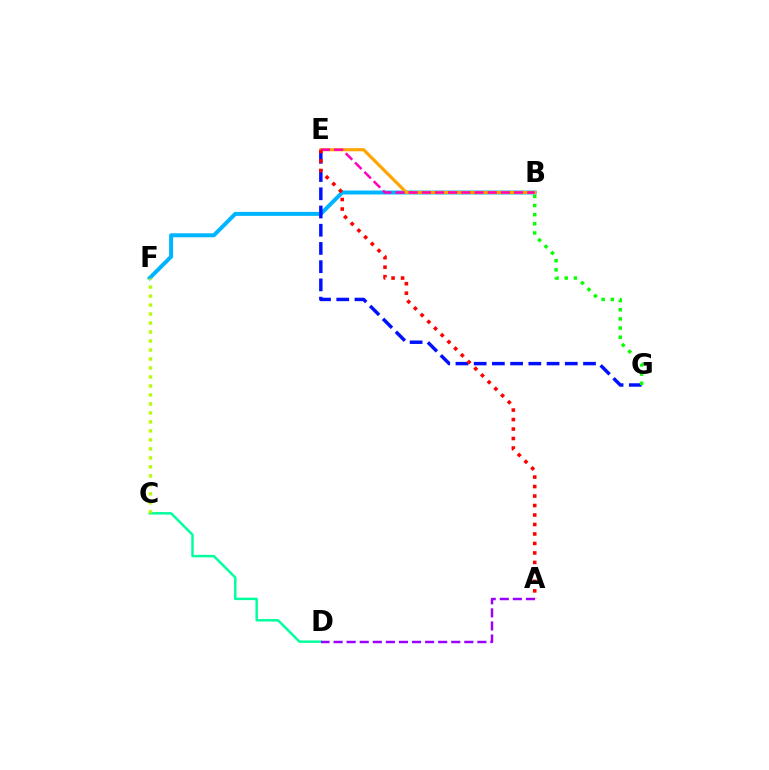{('C', 'D'): [{'color': '#00ff9d', 'line_style': 'solid', 'thickness': 1.77}], ('B', 'F'): [{'color': '#00b5ff', 'line_style': 'solid', 'thickness': 2.86}], ('E', 'G'): [{'color': '#0010ff', 'line_style': 'dashed', 'thickness': 2.48}], ('B', 'E'): [{'color': '#ffa500', 'line_style': 'solid', 'thickness': 2.28}, {'color': '#ff00bd', 'line_style': 'dashed', 'thickness': 1.79}], ('C', 'F'): [{'color': '#b3ff00', 'line_style': 'dotted', 'thickness': 2.44}], ('B', 'G'): [{'color': '#08ff00', 'line_style': 'dotted', 'thickness': 2.49}], ('A', 'D'): [{'color': '#9b00ff', 'line_style': 'dashed', 'thickness': 1.78}], ('A', 'E'): [{'color': '#ff0000', 'line_style': 'dotted', 'thickness': 2.58}]}